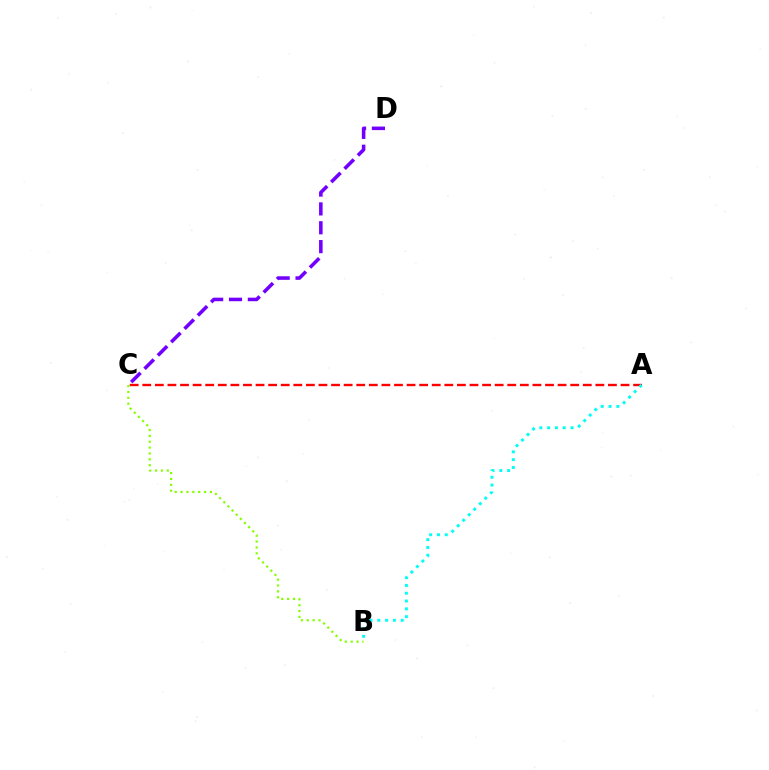{('C', 'D'): [{'color': '#7200ff', 'line_style': 'dashed', 'thickness': 2.56}], ('A', 'C'): [{'color': '#ff0000', 'line_style': 'dashed', 'thickness': 1.71}], ('A', 'B'): [{'color': '#00fff6', 'line_style': 'dotted', 'thickness': 2.12}], ('B', 'C'): [{'color': '#84ff00', 'line_style': 'dotted', 'thickness': 1.59}]}